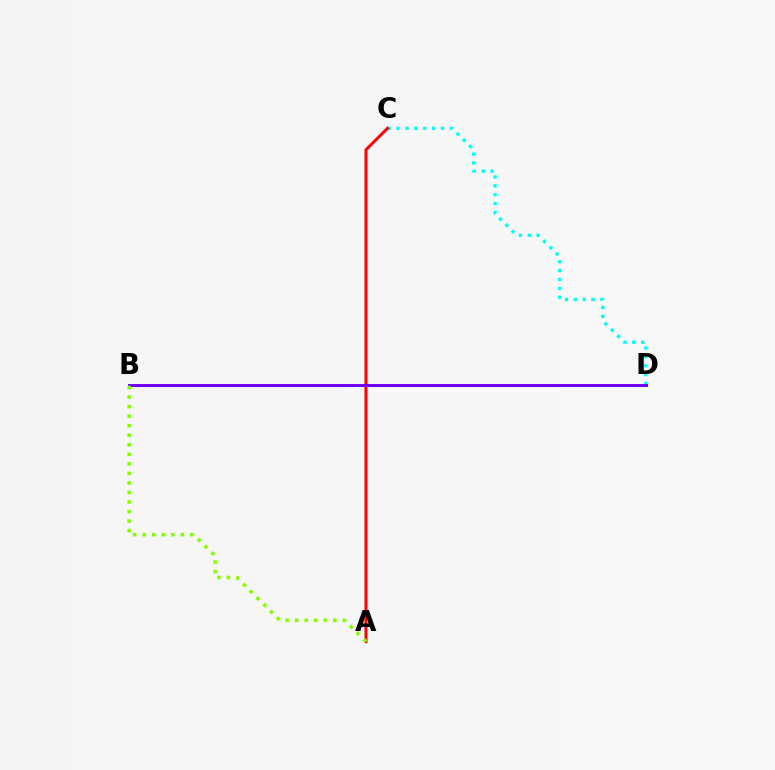{('C', 'D'): [{'color': '#00fff6', 'line_style': 'dotted', 'thickness': 2.41}], ('A', 'C'): [{'color': '#ff0000', 'line_style': 'solid', 'thickness': 2.15}], ('B', 'D'): [{'color': '#7200ff', 'line_style': 'solid', 'thickness': 2.15}], ('A', 'B'): [{'color': '#84ff00', 'line_style': 'dotted', 'thickness': 2.59}]}